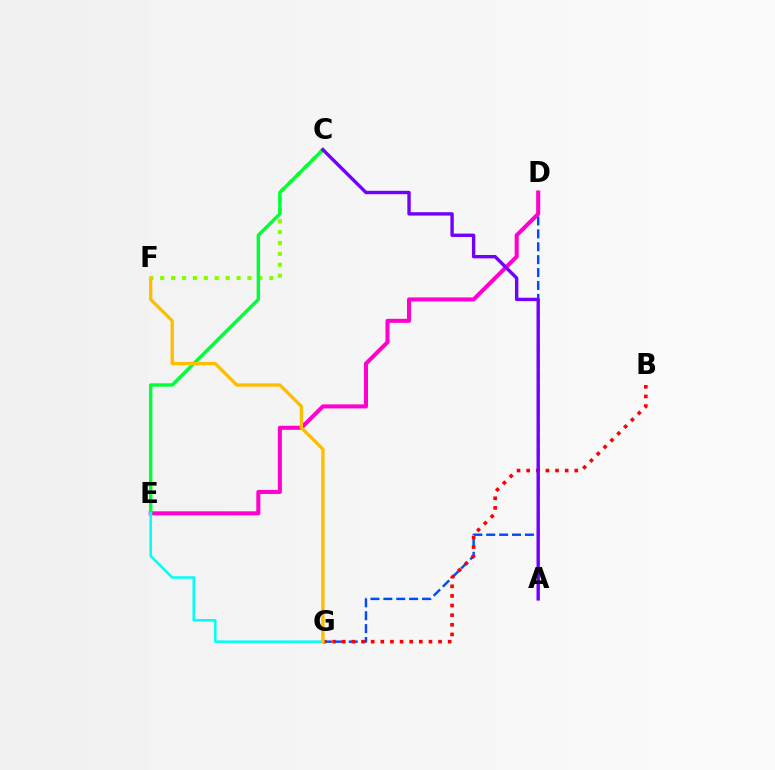{('C', 'F'): [{'color': '#84ff00', 'line_style': 'dotted', 'thickness': 2.96}], ('D', 'G'): [{'color': '#004bff', 'line_style': 'dashed', 'thickness': 1.75}], ('D', 'E'): [{'color': '#ff00cf', 'line_style': 'solid', 'thickness': 2.91}], ('C', 'E'): [{'color': '#00ff39', 'line_style': 'solid', 'thickness': 2.46}], ('B', 'G'): [{'color': '#ff0000', 'line_style': 'dotted', 'thickness': 2.62}], ('E', 'G'): [{'color': '#00fff6', 'line_style': 'solid', 'thickness': 1.82}], ('A', 'C'): [{'color': '#7200ff', 'line_style': 'solid', 'thickness': 2.44}], ('F', 'G'): [{'color': '#ffbd00', 'line_style': 'solid', 'thickness': 2.38}]}